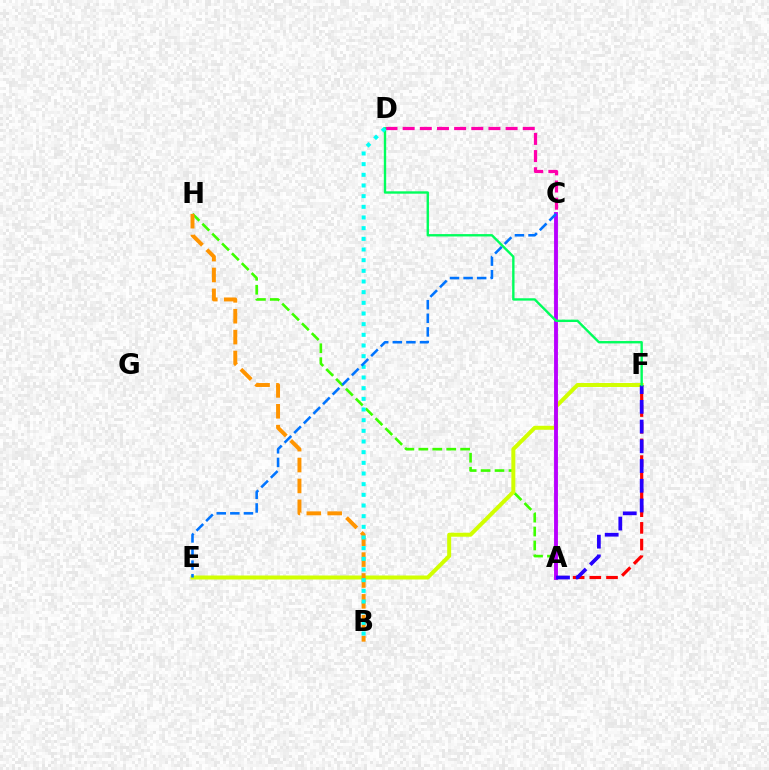{('C', 'D'): [{'color': '#ff00ac', 'line_style': 'dashed', 'thickness': 2.33}], ('A', 'F'): [{'color': '#ff0000', 'line_style': 'dashed', 'thickness': 2.27}, {'color': '#2500ff', 'line_style': 'dashed', 'thickness': 2.68}], ('A', 'H'): [{'color': '#3dff00', 'line_style': 'dashed', 'thickness': 1.89}], ('E', 'F'): [{'color': '#d1ff00', 'line_style': 'solid', 'thickness': 2.87}], ('A', 'C'): [{'color': '#b900ff', 'line_style': 'solid', 'thickness': 2.79}], ('D', 'F'): [{'color': '#00ff5c', 'line_style': 'solid', 'thickness': 1.71}], ('B', 'H'): [{'color': '#ff9400', 'line_style': 'dashed', 'thickness': 2.84}], ('B', 'D'): [{'color': '#00fff6', 'line_style': 'dotted', 'thickness': 2.9}], ('C', 'E'): [{'color': '#0074ff', 'line_style': 'dashed', 'thickness': 1.85}]}